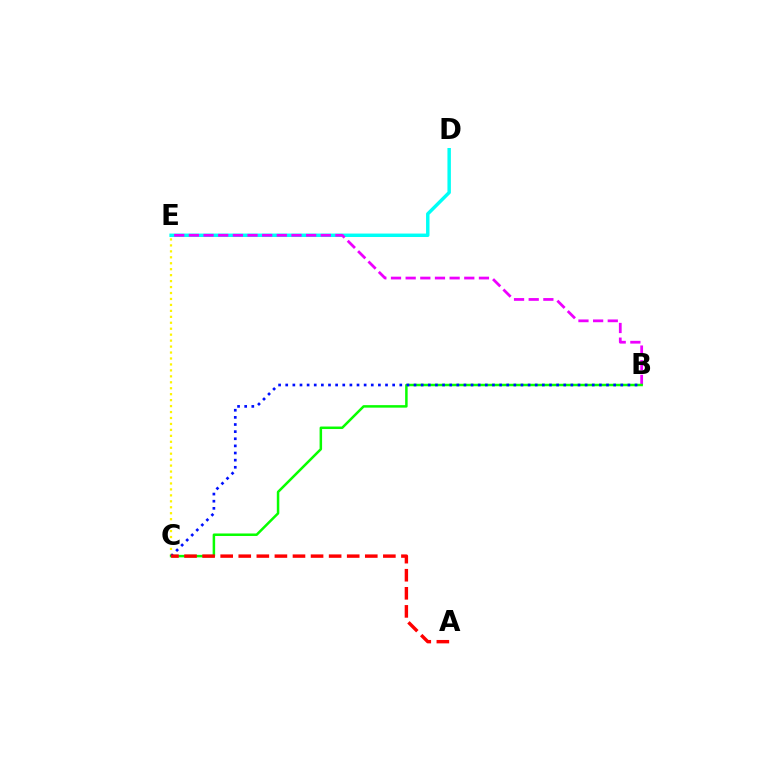{('C', 'E'): [{'color': '#fcf500', 'line_style': 'dotted', 'thickness': 1.62}], ('D', 'E'): [{'color': '#00fff6', 'line_style': 'solid', 'thickness': 2.48}], ('B', 'E'): [{'color': '#ee00ff', 'line_style': 'dashed', 'thickness': 1.99}], ('B', 'C'): [{'color': '#08ff00', 'line_style': 'solid', 'thickness': 1.8}, {'color': '#0010ff', 'line_style': 'dotted', 'thickness': 1.94}], ('A', 'C'): [{'color': '#ff0000', 'line_style': 'dashed', 'thickness': 2.46}]}